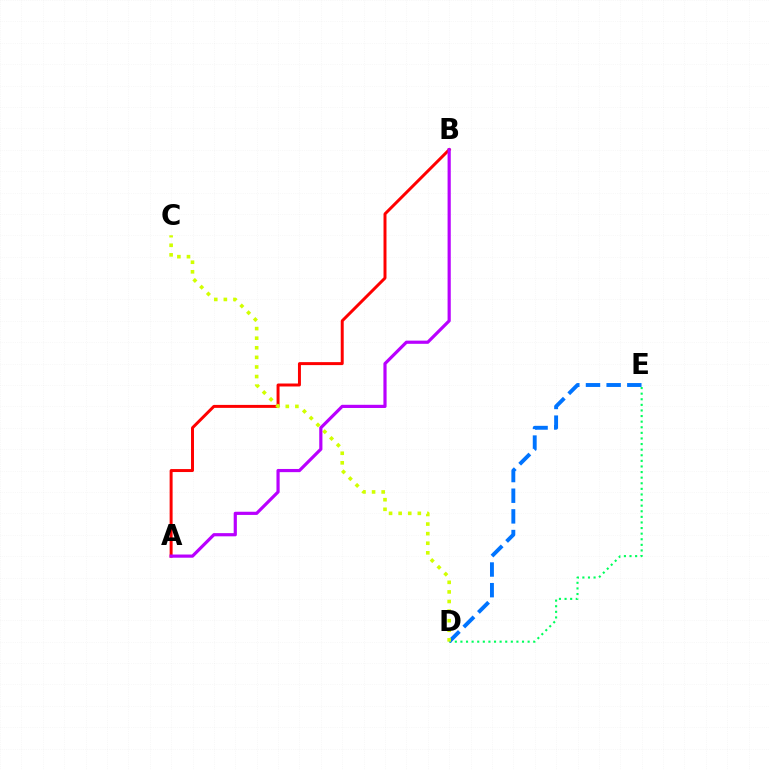{('D', 'E'): [{'color': '#00ff5c', 'line_style': 'dotted', 'thickness': 1.52}, {'color': '#0074ff', 'line_style': 'dashed', 'thickness': 2.81}], ('A', 'B'): [{'color': '#ff0000', 'line_style': 'solid', 'thickness': 2.14}, {'color': '#b900ff', 'line_style': 'solid', 'thickness': 2.29}], ('C', 'D'): [{'color': '#d1ff00', 'line_style': 'dotted', 'thickness': 2.61}]}